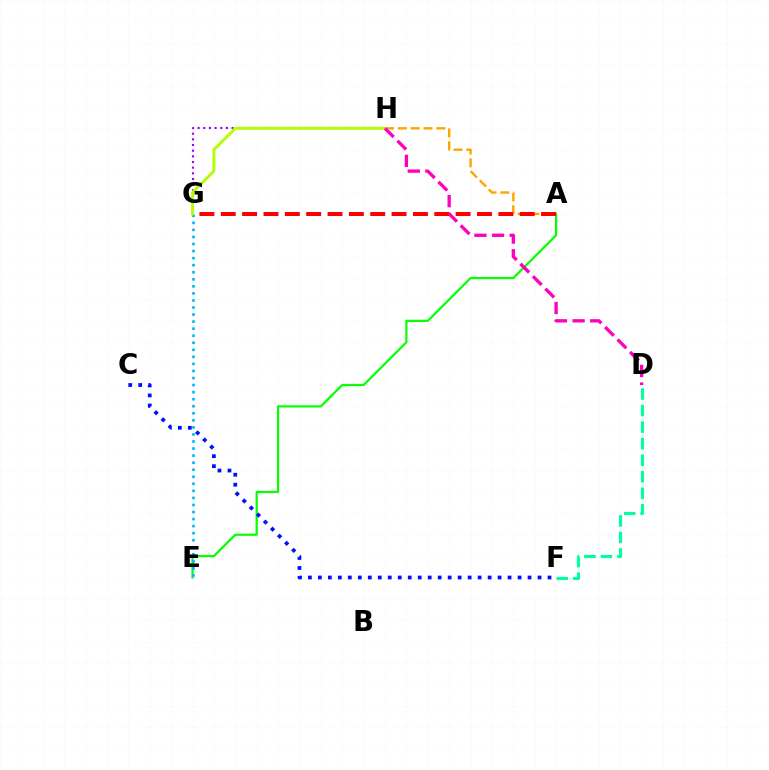{('A', 'E'): [{'color': '#08ff00', 'line_style': 'solid', 'thickness': 1.6}], ('G', 'H'): [{'color': '#9b00ff', 'line_style': 'dotted', 'thickness': 1.54}, {'color': '#b3ff00', 'line_style': 'solid', 'thickness': 2.1}], ('E', 'G'): [{'color': '#00b5ff', 'line_style': 'dotted', 'thickness': 1.92}], ('D', 'F'): [{'color': '#00ff9d', 'line_style': 'dashed', 'thickness': 2.25}], ('A', 'H'): [{'color': '#ffa500', 'line_style': 'dashed', 'thickness': 1.75}], ('C', 'F'): [{'color': '#0010ff', 'line_style': 'dotted', 'thickness': 2.71}], ('D', 'H'): [{'color': '#ff00bd', 'line_style': 'dashed', 'thickness': 2.39}], ('A', 'G'): [{'color': '#ff0000', 'line_style': 'dashed', 'thickness': 2.9}]}